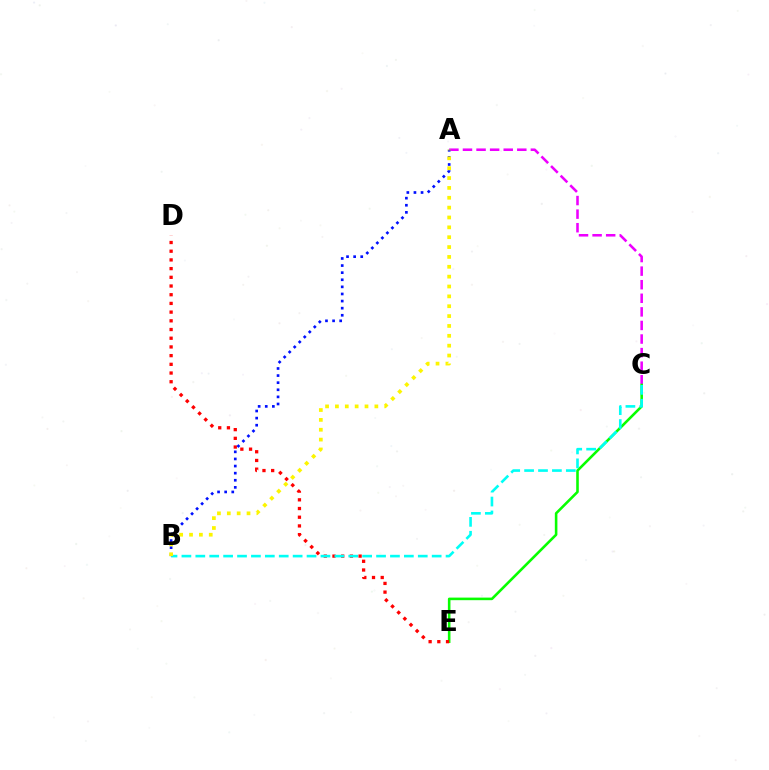{('A', 'C'): [{'color': '#ee00ff', 'line_style': 'dashed', 'thickness': 1.84}], ('C', 'E'): [{'color': '#08ff00', 'line_style': 'solid', 'thickness': 1.86}], ('D', 'E'): [{'color': '#ff0000', 'line_style': 'dotted', 'thickness': 2.36}], ('B', 'C'): [{'color': '#00fff6', 'line_style': 'dashed', 'thickness': 1.89}], ('A', 'B'): [{'color': '#0010ff', 'line_style': 'dotted', 'thickness': 1.93}, {'color': '#fcf500', 'line_style': 'dotted', 'thickness': 2.68}]}